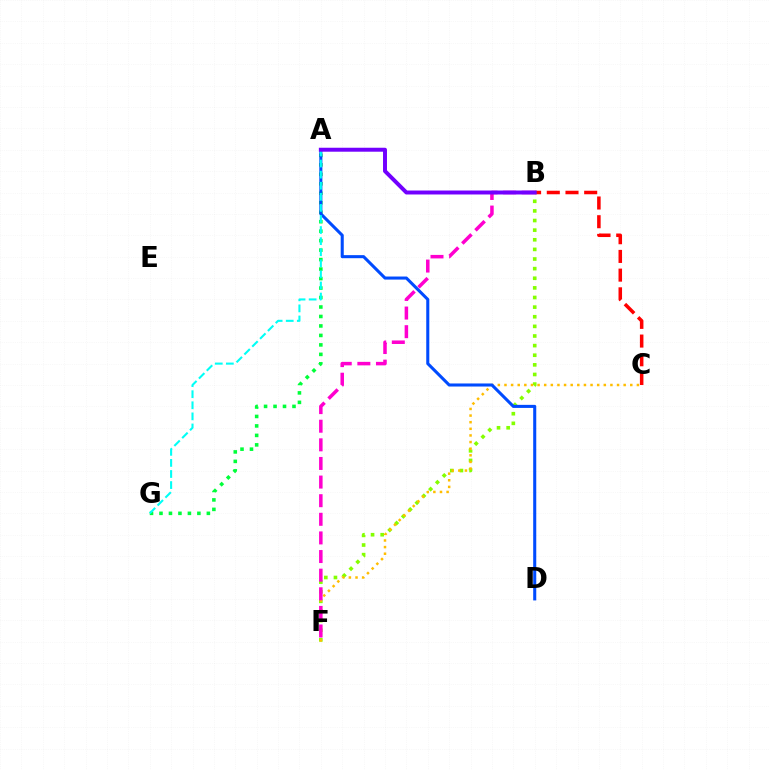{('B', 'F'): [{'color': '#84ff00', 'line_style': 'dotted', 'thickness': 2.61}, {'color': '#ff00cf', 'line_style': 'dashed', 'thickness': 2.53}], ('C', 'F'): [{'color': '#ffbd00', 'line_style': 'dotted', 'thickness': 1.8}], ('A', 'G'): [{'color': '#00ff39', 'line_style': 'dotted', 'thickness': 2.57}, {'color': '#00fff6', 'line_style': 'dashed', 'thickness': 1.51}], ('A', 'D'): [{'color': '#004bff', 'line_style': 'solid', 'thickness': 2.2}], ('B', 'C'): [{'color': '#ff0000', 'line_style': 'dashed', 'thickness': 2.54}], ('A', 'B'): [{'color': '#7200ff', 'line_style': 'solid', 'thickness': 2.85}]}